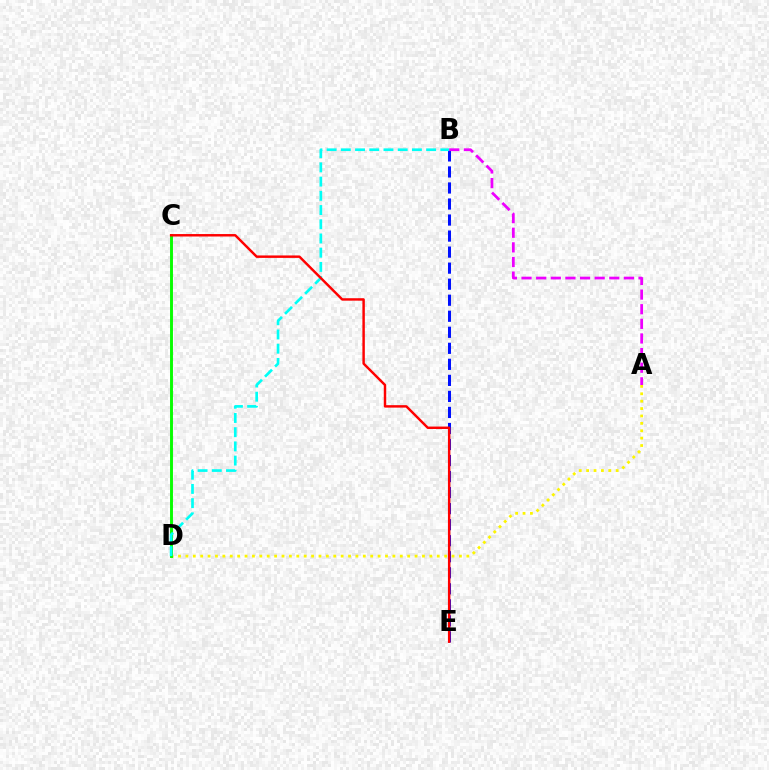{('B', 'E'): [{'color': '#0010ff', 'line_style': 'dashed', 'thickness': 2.18}], ('A', 'D'): [{'color': '#fcf500', 'line_style': 'dotted', 'thickness': 2.01}], ('C', 'D'): [{'color': '#08ff00', 'line_style': 'solid', 'thickness': 2.1}], ('B', 'D'): [{'color': '#00fff6', 'line_style': 'dashed', 'thickness': 1.93}], ('C', 'E'): [{'color': '#ff0000', 'line_style': 'solid', 'thickness': 1.76}], ('A', 'B'): [{'color': '#ee00ff', 'line_style': 'dashed', 'thickness': 1.99}]}